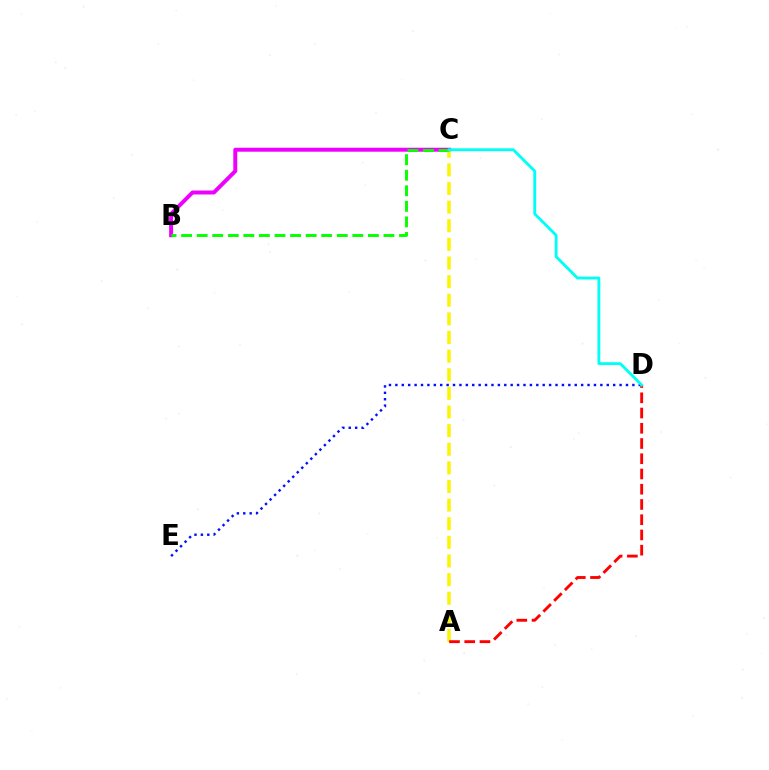{('B', 'C'): [{'color': '#ee00ff', 'line_style': 'solid', 'thickness': 2.85}, {'color': '#08ff00', 'line_style': 'dashed', 'thickness': 2.11}], ('D', 'E'): [{'color': '#0010ff', 'line_style': 'dotted', 'thickness': 1.74}], ('A', 'C'): [{'color': '#fcf500', 'line_style': 'dashed', 'thickness': 2.53}], ('A', 'D'): [{'color': '#ff0000', 'line_style': 'dashed', 'thickness': 2.07}], ('C', 'D'): [{'color': '#00fff6', 'line_style': 'solid', 'thickness': 2.05}]}